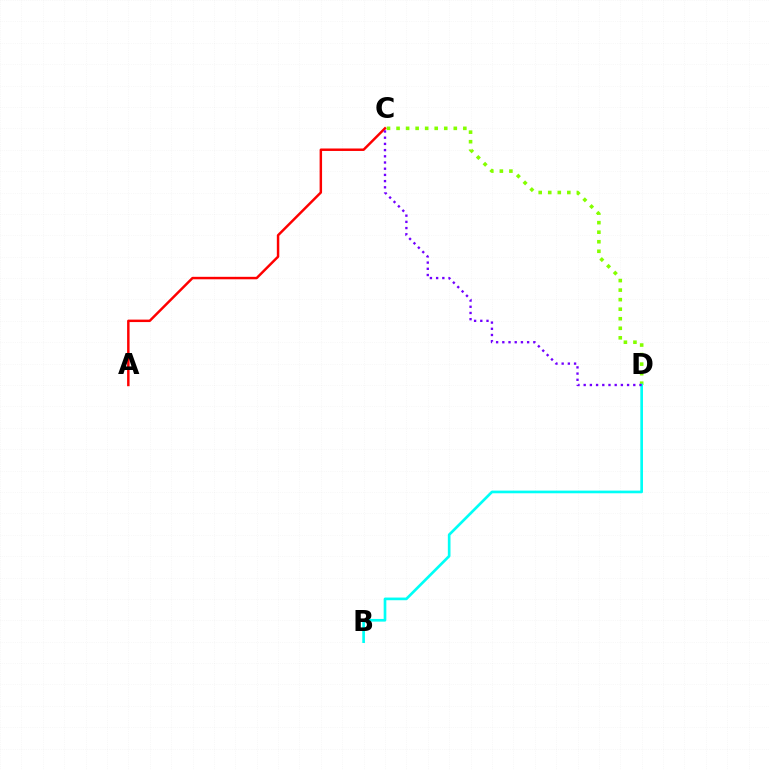{('A', 'C'): [{'color': '#ff0000', 'line_style': 'solid', 'thickness': 1.78}], ('C', 'D'): [{'color': '#84ff00', 'line_style': 'dotted', 'thickness': 2.59}, {'color': '#7200ff', 'line_style': 'dotted', 'thickness': 1.68}], ('B', 'D'): [{'color': '#00fff6', 'line_style': 'solid', 'thickness': 1.92}]}